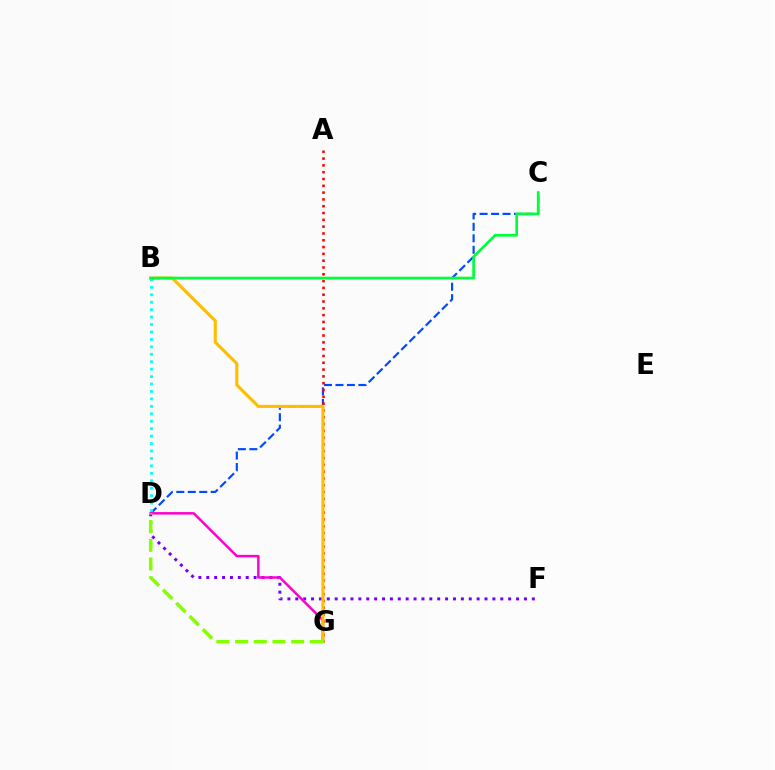{('D', 'F'): [{'color': '#7200ff', 'line_style': 'dotted', 'thickness': 2.14}], ('C', 'D'): [{'color': '#004bff', 'line_style': 'dashed', 'thickness': 1.56}], ('A', 'G'): [{'color': '#ff0000', 'line_style': 'dotted', 'thickness': 1.85}], ('D', 'G'): [{'color': '#ff00cf', 'line_style': 'solid', 'thickness': 1.8}, {'color': '#84ff00', 'line_style': 'dashed', 'thickness': 2.54}], ('B', 'G'): [{'color': '#ffbd00', 'line_style': 'solid', 'thickness': 2.23}], ('B', 'D'): [{'color': '#00fff6', 'line_style': 'dotted', 'thickness': 2.02}], ('B', 'C'): [{'color': '#00ff39', 'line_style': 'solid', 'thickness': 1.93}]}